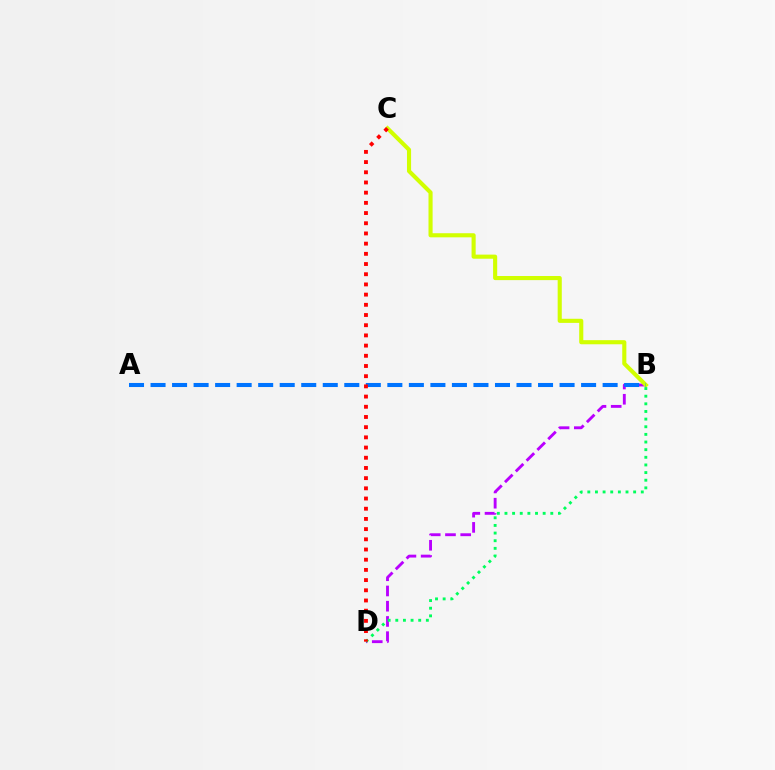{('B', 'D'): [{'color': '#b900ff', 'line_style': 'dashed', 'thickness': 2.07}, {'color': '#00ff5c', 'line_style': 'dotted', 'thickness': 2.08}], ('B', 'C'): [{'color': '#d1ff00', 'line_style': 'solid', 'thickness': 2.96}], ('A', 'B'): [{'color': '#0074ff', 'line_style': 'dashed', 'thickness': 2.92}], ('C', 'D'): [{'color': '#ff0000', 'line_style': 'dotted', 'thickness': 2.77}]}